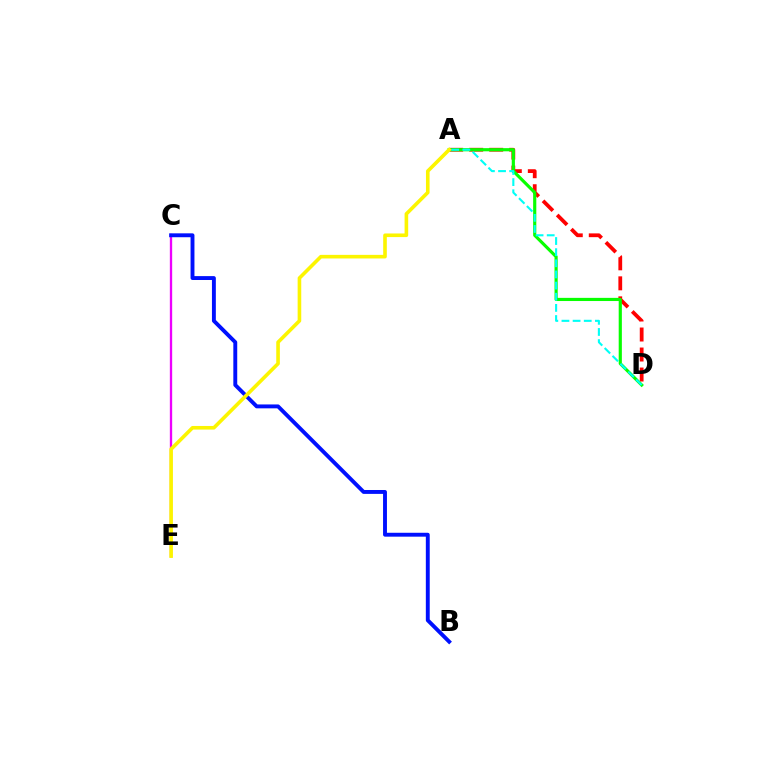{('C', 'E'): [{'color': '#ee00ff', 'line_style': 'solid', 'thickness': 1.67}], ('A', 'D'): [{'color': '#ff0000', 'line_style': 'dashed', 'thickness': 2.72}, {'color': '#08ff00', 'line_style': 'solid', 'thickness': 2.28}, {'color': '#00fff6', 'line_style': 'dashed', 'thickness': 1.51}], ('B', 'C'): [{'color': '#0010ff', 'line_style': 'solid', 'thickness': 2.8}], ('A', 'E'): [{'color': '#fcf500', 'line_style': 'solid', 'thickness': 2.6}]}